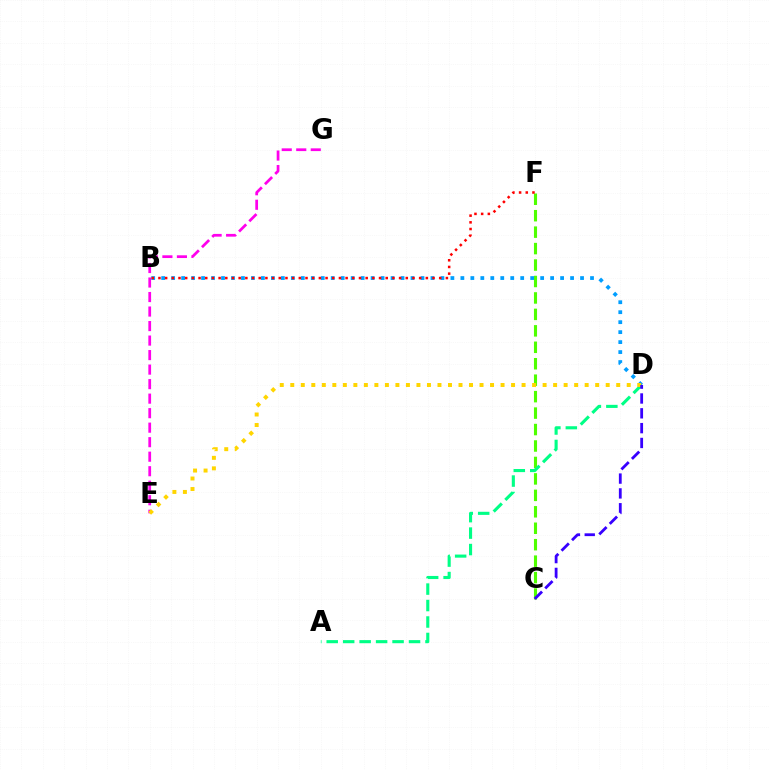{('C', 'F'): [{'color': '#4fff00', 'line_style': 'dashed', 'thickness': 2.23}], ('E', 'G'): [{'color': '#ff00ed', 'line_style': 'dashed', 'thickness': 1.97}], ('B', 'D'): [{'color': '#009eff', 'line_style': 'dotted', 'thickness': 2.71}], ('B', 'F'): [{'color': '#ff0000', 'line_style': 'dotted', 'thickness': 1.82}], ('A', 'D'): [{'color': '#00ff86', 'line_style': 'dashed', 'thickness': 2.24}], ('D', 'E'): [{'color': '#ffd500', 'line_style': 'dotted', 'thickness': 2.86}], ('C', 'D'): [{'color': '#3700ff', 'line_style': 'dashed', 'thickness': 2.01}]}